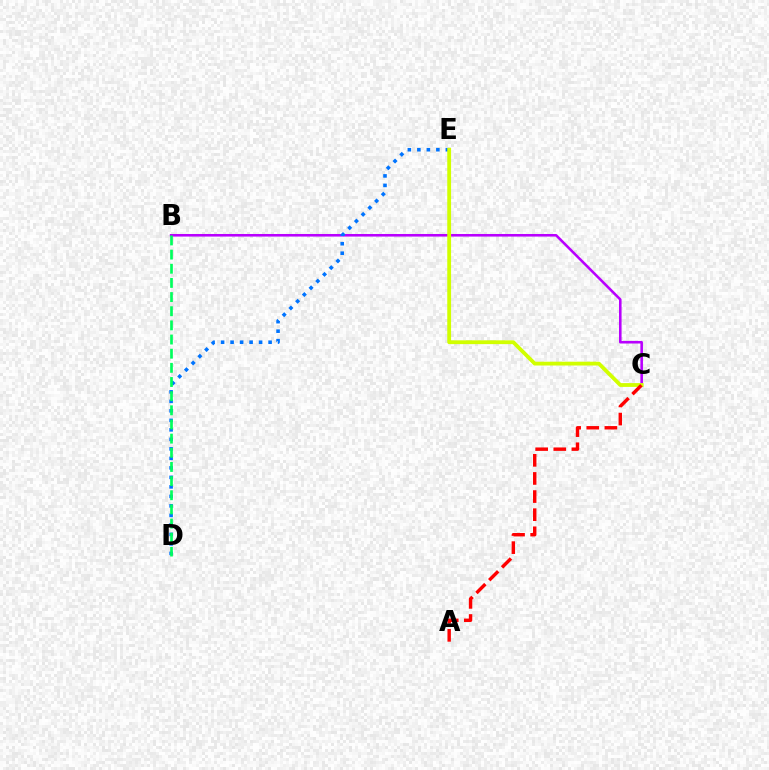{('B', 'C'): [{'color': '#b900ff', 'line_style': 'solid', 'thickness': 1.86}], ('D', 'E'): [{'color': '#0074ff', 'line_style': 'dotted', 'thickness': 2.58}], ('C', 'E'): [{'color': '#d1ff00', 'line_style': 'solid', 'thickness': 2.74}], ('A', 'C'): [{'color': '#ff0000', 'line_style': 'dashed', 'thickness': 2.46}], ('B', 'D'): [{'color': '#00ff5c', 'line_style': 'dashed', 'thickness': 1.92}]}